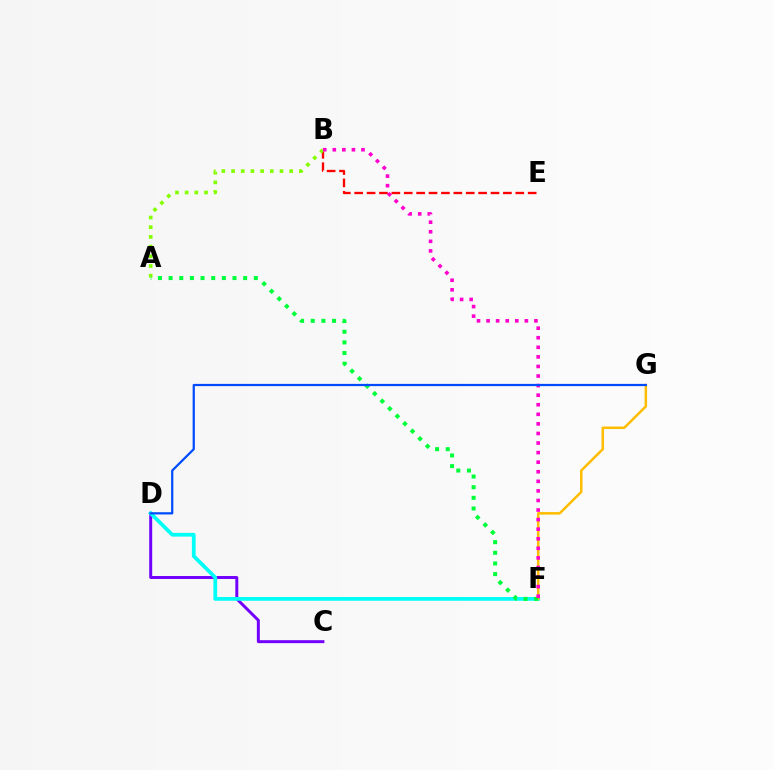{('C', 'D'): [{'color': '#7200ff', 'line_style': 'solid', 'thickness': 2.13}], ('D', 'F'): [{'color': '#00fff6', 'line_style': 'solid', 'thickness': 2.69}], ('B', 'E'): [{'color': '#ff0000', 'line_style': 'dashed', 'thickness': 1.68}], ('F', 'G'): [{'color': '#ffbd00', 'line_style': 'solid', 'thickness': 1.8}], ('A', 'B'): [{'color': '#84ff00', 'line_style': 'dotted', 'thickness': 2.63}], ('A', 'F'): [{'color': '#00ff39', 'line_style': 'dotted', 'thickness': 2.89}], ('B', 'F'): [{'color': '#ff00cf', 'line_style': 'dotted', 'thickness': 2.6}], ('D', 'G'): [{'color': '#004bff', 'line_style': 'solid', 'thickness': 1.61}]}